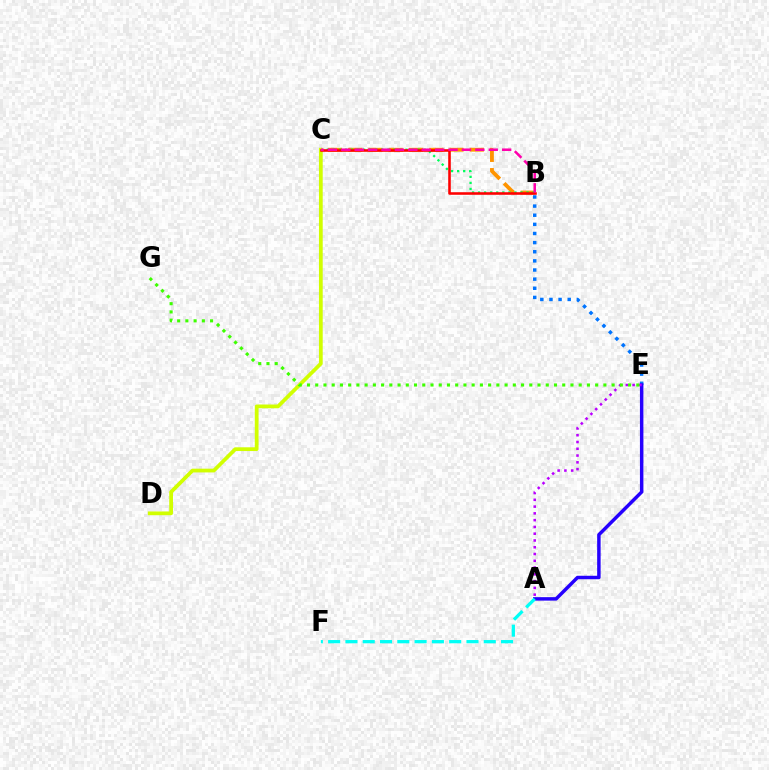{('B', 'E'): [{'color': '#0074ff', 'line_style': 'dotted', 'thickness': 2.48}], ('A', 'E'): [{'color': '#2500ff', 'line_style': 'solid', 'thickness': 2.5}, {'color': '#b900ff', 'line_style': 'dotted', 'thickness': 1.84}], ('B', 'C'): [{'color': '#ff9400', 'line_style': 'dashed', 'thickness': 2.75}, {'color': '#00ff5c', 'line_style': 'dotted', 'thickness': 1.64}, {'color': '#ff0000', 'line_style': 'solid', 'thickness': 1.86}, {'color': '#ff00ac', 'line_style': 'dashed', 'thickness': 1.82}], ('A', 'F'): [{'color': '#00fff6', 'line_style': 'dashed', 'thickness': 2.35}], ('C', 'D'): [{'color': '#d1ff00', 'line_style': 'solid', 'thickness': 2.7}], ('E', 'G'): [{'color': '#3dff00', 'line_style': 'dotted', 'thickness': 2.24}]}